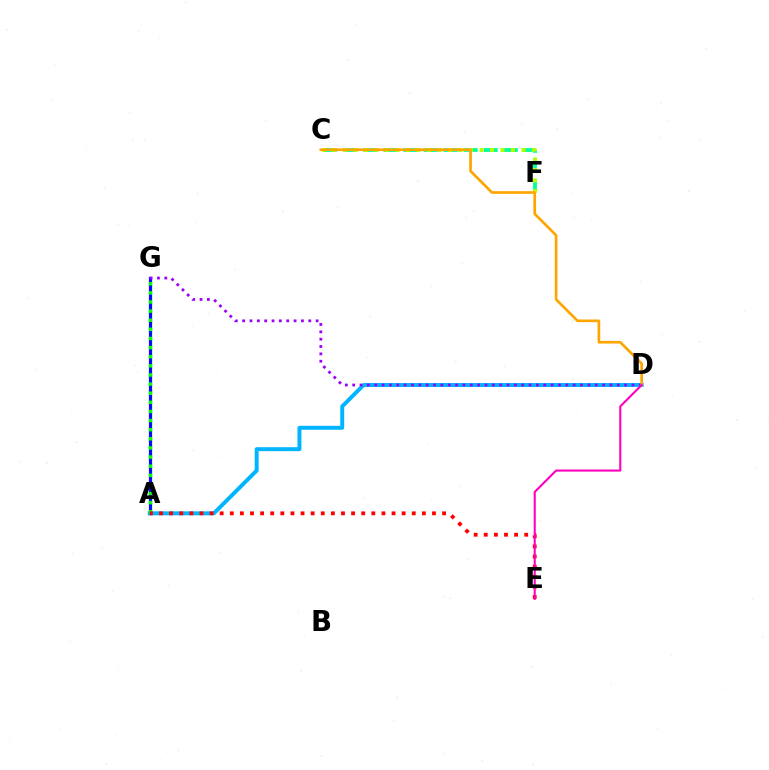{('C', 'F'): [{'color': '#00ff9d', 'line_style': 'dashed', 'thickness': 2.73}, {'color': '#b3ff00', 'line_style': 'dotted', 'thickness': 2.85}], ('A', 'G'): [{'color': '#0010ff', 'line_style': 'solid', 'thickness': 2.31}, {'color': '#08ff00', 'line_style': 'dotted', 'thickness': 2.48}], ('A', 'D'): [{'color': '#00b5ff', 'line_style': 'solid', 'thickness': 2.84}], ('D', 'G'): [{'color': '#9b00ff', 'line_style': 'dotted', 'thickness': 2.0}], ('A', 'E'): [{'color': '#ff0000', 'line_style': 'dotted', 'thickness': 2.75}], ('C', 'D'): [{'color': '#ffa500', 'line_style': 'solid', 'thickness': 1.92}], ('D', 'E'): [{'color': '#ff00bd', 'line_style': 'solid', 'thickness': 1.51}]}